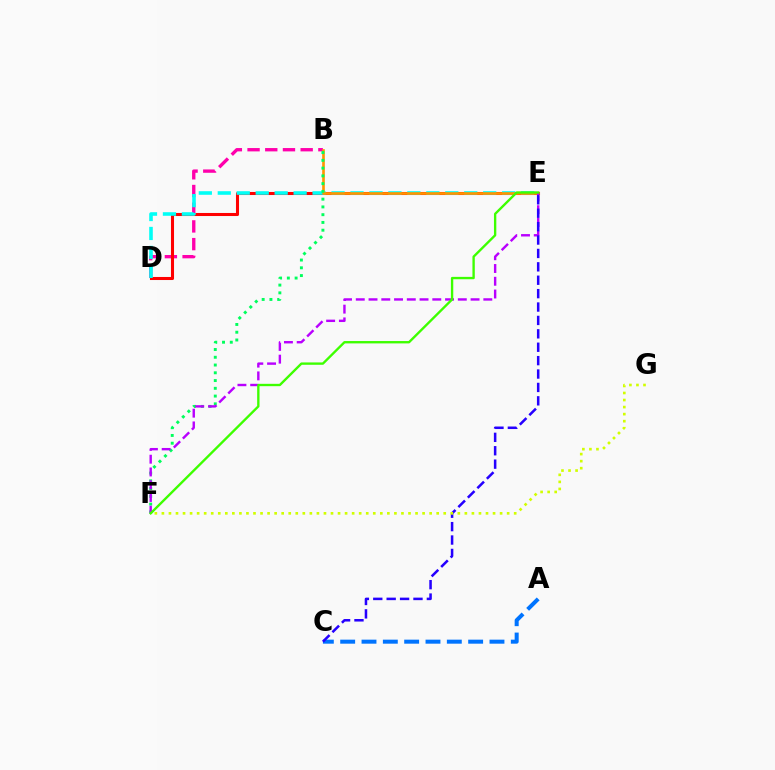{('B', 'D'): [{'color': '#ff00ac', 'line_style': 'dashed', 'thickness': 2.41}], ('D', 'E'): [{'color': '#ff0000', 'line_style': 'solid', 'thickness': 2.2}, {'color': '#00fff6', 'line_style': 'dashed', 'thickness': 2.58}], ('B', 'E'): [{'color': '#ff9400', 'line_style': 'solid', 'thickness': 1.9}], ('B', 'F'): [{'color': '#00ff5c', 'line_style': 'dotted', 'thickness': 2.11}], ('E', 'F'): [{'color': '#b900ff', 'line_style': 'dashed', 'thickness': 1.73}, {'color': '#3dff00', 'line_style': 'solid', 'thickness': 1.7}], ('A', 'C'): [{'color': '#0074ff', 'line_style': 'dashed', 'thickness': 2.9}], ('C', 'E'): [{'color': '#2500ff', 'line_style': 'dashed', 'thickness': 1.82}], ('F', 'G'): [{'color': '#d1ff00', 'line_style': 'dotted', 'thickness': 1.91}]}